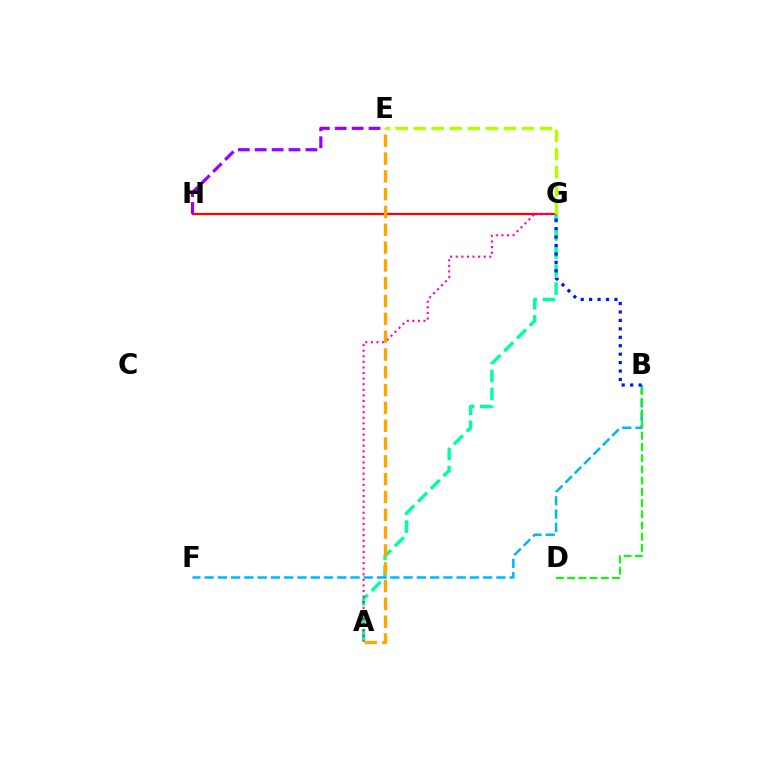{('A', 'G'): [{'color': '#00ff9d', 'line_style': 'dashed', 'thickness': 2.45}, {'color': '#ff00bd', 'line_style': 'dotted', 'thickness': 1.52}], ('G', 'H'): [{'color': '#ff0000', 'line_style': 'solid', 'thickness': 1.59}], ('E', 'H'): [{'color': '#9b00ff', 'line_style': 'dashed', 'thickness': 2.3}], ('B', 'F'): [{'color': '#00b5ff', 'line_style': 'dashed', 'thickness': 1.8}], ('A', 'E'): [{'color': '#ffa500', 'line_style': 'dashed', 'thickness': 2.42}], ('B', 'D'): [{'color': '#08ff00', 'line_style': 'dashed', 'thickness': 1.52}], ('B', 'G'): [{'color': '#0010ff', 'line_style': 'dotted', 'thickness': 2.29}], ('E', 'G'): [{'color': '#b3ff00', 'line_style': 'dashed', 'thickness': 2.45}]}